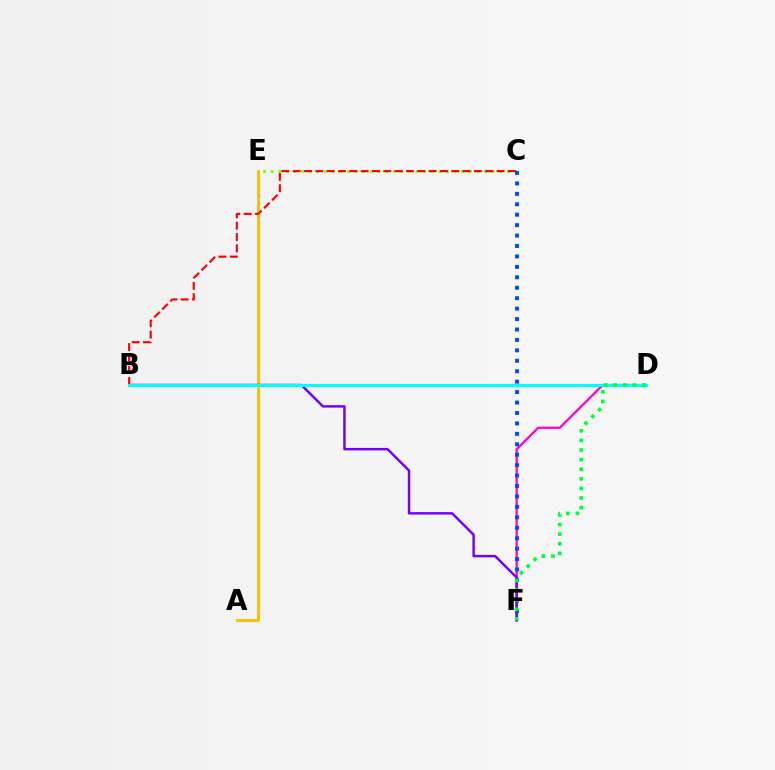{('D', 'F'): [{'color': '#ff00cf', 'line_style': 'solid', 'thickness': 1.63}, {'color': '#00ff39', 'line_style': 'dotted', 'thickness': 2.61}], ('A', 'E'): [{'color': '#ffbd00', 'line_style': 'solid', 'thickness': 2.08}], ('C', 'E'): [{'color': '#84ff00', 'line_style': 'dotted', 'thickness': 2.07}], ('B', 'F'): [{'color': '#7200ff', 'line_style': 'solid', 'thickness': 1.76}], ('B', 'C'): [{'color': '#ff0000', 'line_style': 'dashed', 'thickness': 1.54}], ('C', 'F'): [{'color': '#004bff', 'line_style': 'dotted', 'thickness': 2.84}], ('B', 'D'): [{'color': '#00fff6', 'line_style': 'solid', 'thickness': 2.16}]}